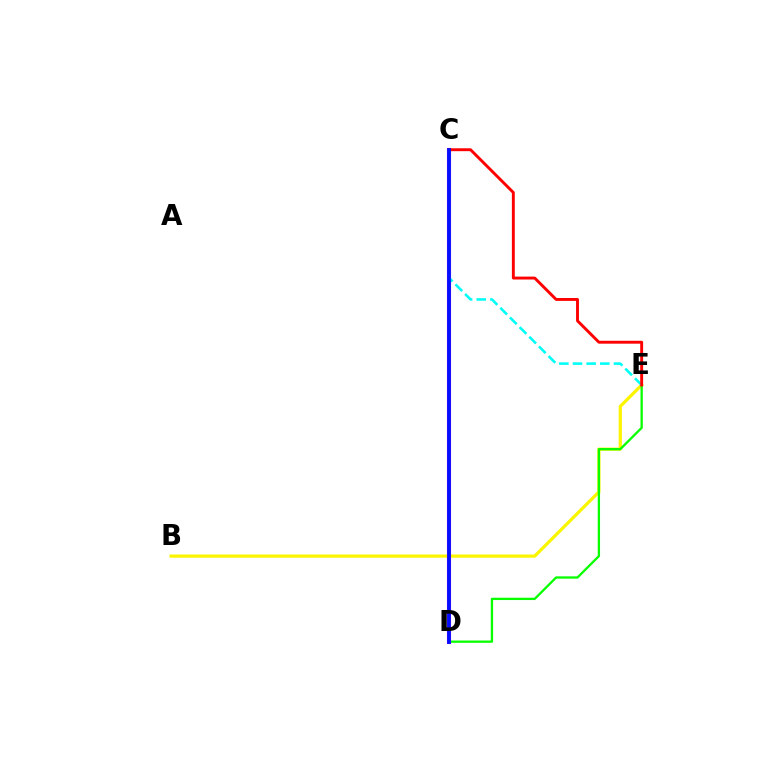{('B', 'E'): [{'color': '#fcf500', 'line_style': 'solid', 'thickness': 2.3}], ('D', 'E'): [{'color': '#08ff00', 'line_style': 'solid', 'thickness': 1.66}], ('C', 'D'): [{'color': '#ee00ff', 'line_style': 'solid', 'thickness': 2.96}, {'color': '#0010ff', 'line_style': 'solid', 'thickness': 2.71}], ('C', 'E'): [{'color': '#00fff6', 'line_style': 'dashed', 'thickness': 1.85}, {'color': '#ff0000', 'line_style': 'solid', 'thickness': 2.09}]}